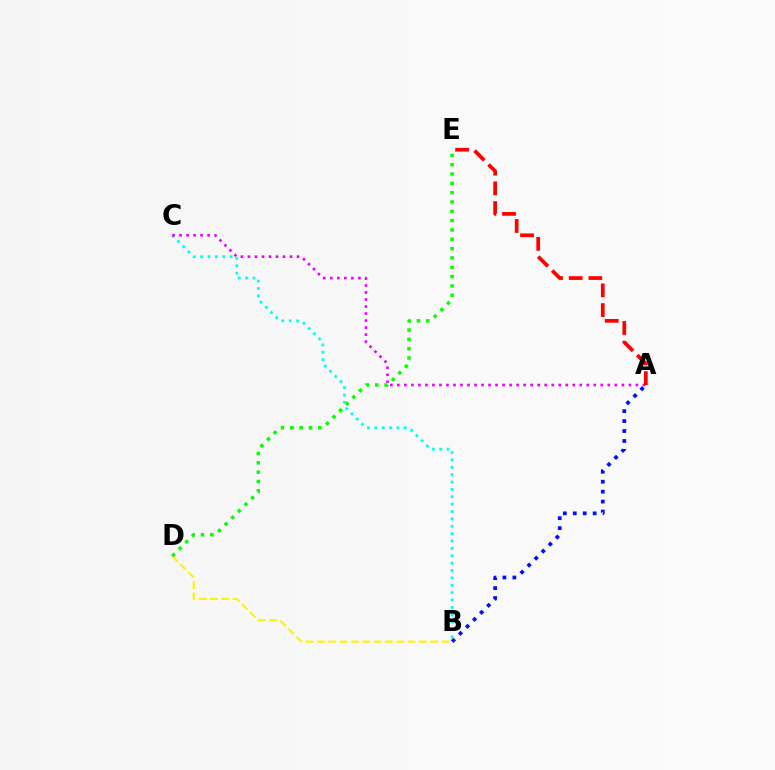{('A', 'B'): [{'color': '#0010ff', 'line_style': 'dotted', 'thickness': 2.7}], ('B', 'D'): [{'color': '#fcf500', 'line_style': 'dashed', 'thickness': 1.54}], ('B', 'C'): [{'color': '#00fff6', 'line_style': 'dotted', 'thickness': 2.0}], ('A', 'C'): [{'color': '#ee00ff', 'line_style': 'dotted', 'thickness': 1.91}], ('A', 'E'): [{'color': '#ff0000', 'line_style': 'dashed', 'thickness': 2.68}], ('D', 'E'): [{'color': '#08ff00', 'line_style': 'dotted', 'thickness': 2.53}]}